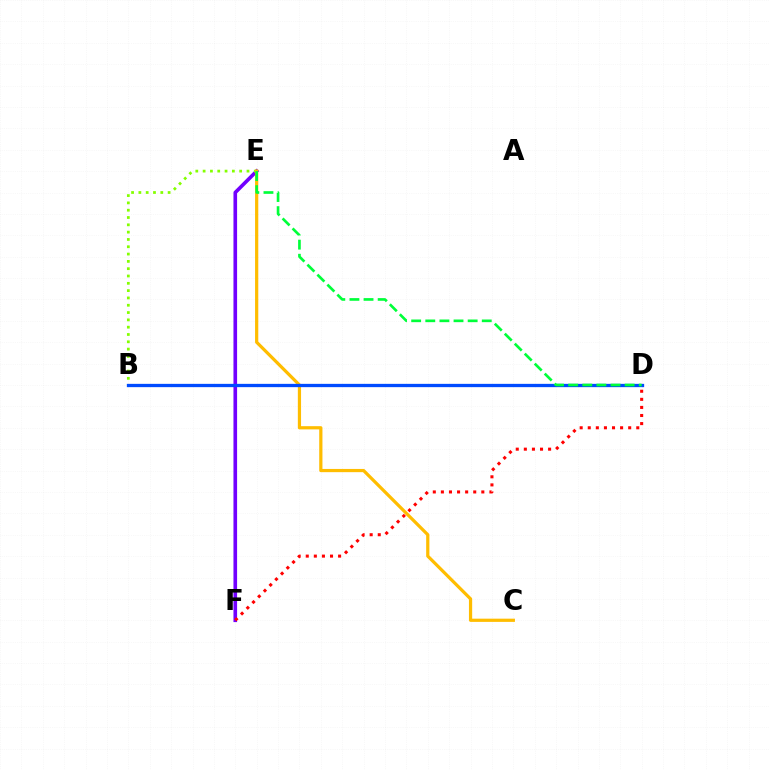{('B', 'D'): [{'color': '#ff00cf', 'line_style': 'solid', 'thickness': 1.84}, {'color': '#00fff6', 'line_style': 'dotted', 'thickness': 1.87}, {'color': '#004bff', 'line_style': 'solid', 'thickness': 2.38}], ('E', 'F'): [{'color': '#7200ff', 'line_style': 'solid', 'thickness': 2.62}], ('B', 'E'): [{'color': '#84ff00', 'line_style': 'dotted', 'thickness': 1.99}], ('C', 'E'): [{'color': '#ffbd00', 'line_style': 'solid', 'thickness': 2.32}], ('D', 'F'): [{'color': '#ff0000', 'line_style': 'dotted', 'thickness': 2.2}], ('D', 'E'): [{'color': '#00ff39', 'line_style': 'dashed', 'thickness': 1.92}]}